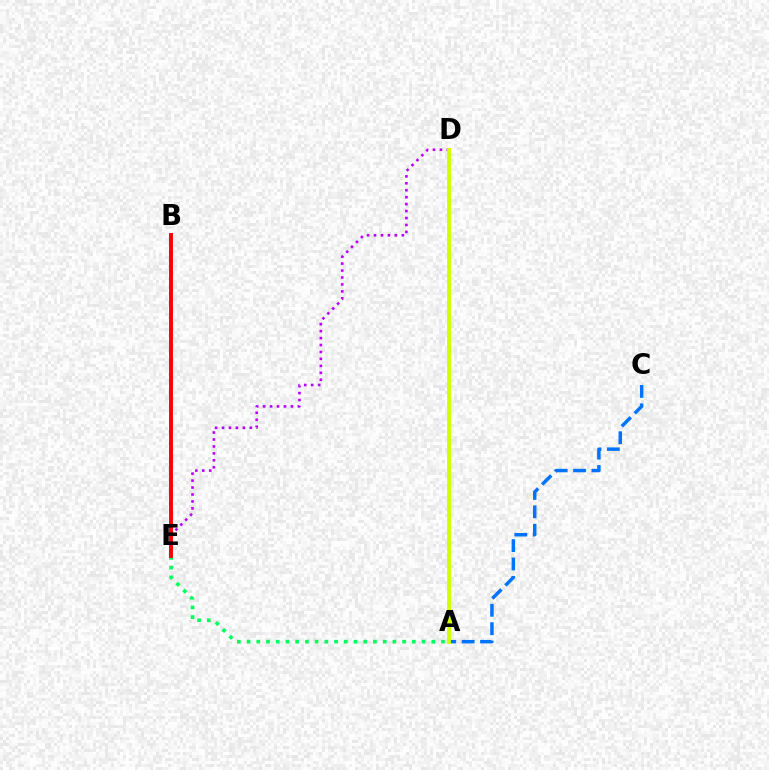{('A', 'E'): [{'color': '#00ff5c', 'line_style': 'dotted', 'thickness': 2.64}], ('A', 'C'): [{'color': '#0074ff', 'line_style': 'dashed', 'thickness': 2.5}], ('D', 'E'): [{'color': '#b900ff', 'line_style': 'dotted', 'thickness': 1.89}], ('B', 'E'): [{'color': '#ff0000', 'line_style': 'solid', 'thickness': 2.82}], ('A', 'D'): [{'color': '#d1ff00', 'line_style': 'solid', 'thickness': 2.8}]}